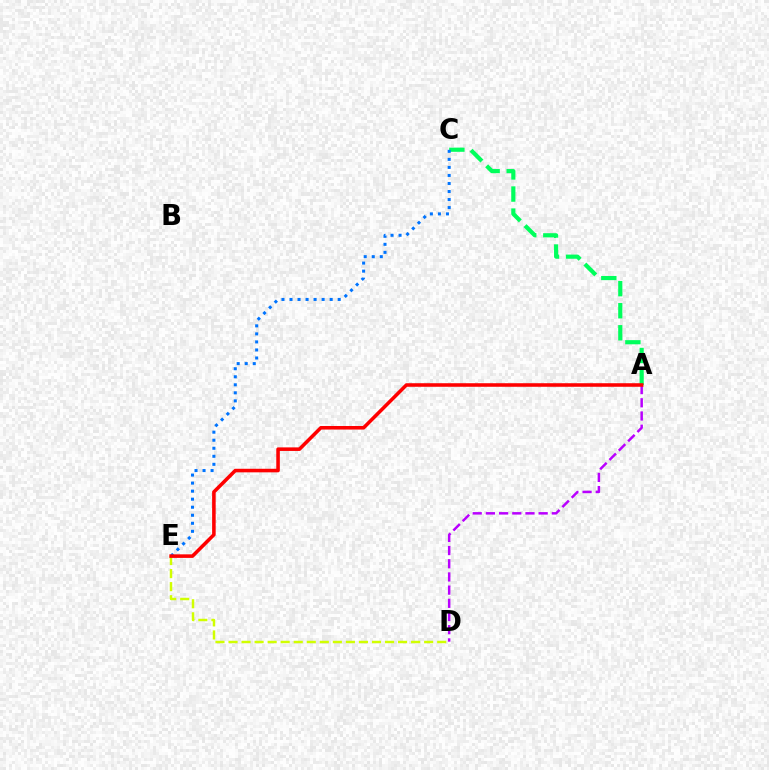{('D', 'E'): [{'color': '#d1ff00', 'line_style': 'dashed', 'thickness': 1.77}], ('A', 'C'): [{'color': '#00ff5c', 'line_style': 'dashed', 'thickness': 3.0}], ('A', 'D'): [{'color': '#b900ff', 'line_style': 'dashed', 'thickness': 1.79}], ('C', 'E'): [{'color': '#0074ff', 'line_style': 'dotted', 'thickness': 2.18}], ('A', 'E'): [{'color': '#ff0000', 'line_style': 'solid', 'thickness': 2.56}]}